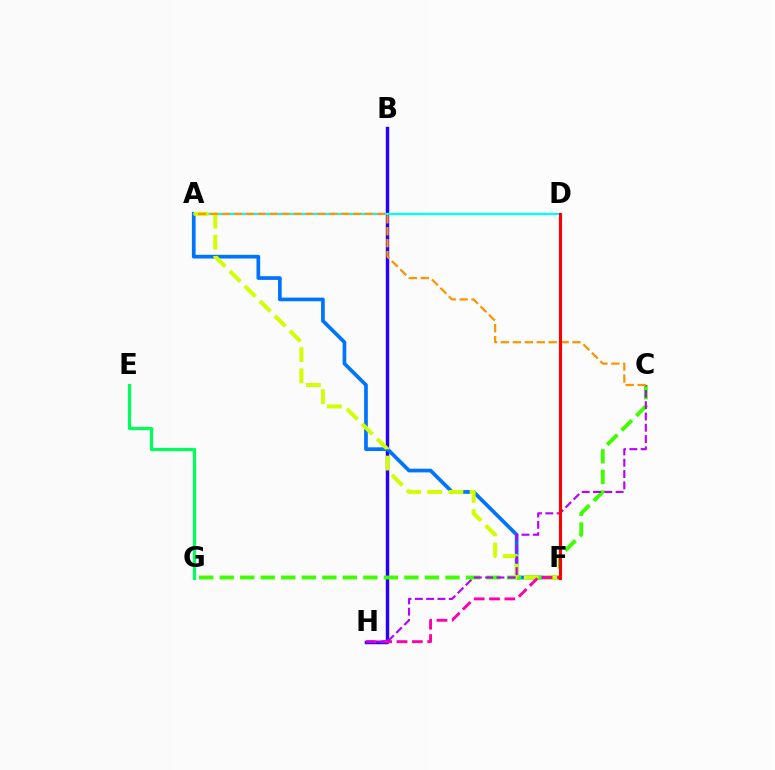{('B', 'H'): [{'color': '#2500ff', 'line_style': 'solid', 'thickness': 2.46}], ('A', 'F'): [{'color': '#0074ff', 'line_style': 'solid', 'thickness': 2.66}, {'color': '#d1ff00', 'line_style': 'dashed', 'thickness': 2.88}], ('A', 'D'): [{'color': '#00fff6', 'line_style': 'solid', 'thickness': 1.63}], ('C', 'G'): [{'color': '#3dff00', 'line_style': 'dashed', 'thickness': 2.79}], ('E', 'G'): [{'color': '#00ff5c', 'line_style': 'solid', 'thickness': 2.31}], ('F', 'H'): [{'color': '#ff00ac', 'line_style': 'dashed', 'thickness': 2.08}], ('C', 'H'): [{'color': '#b900ff', 'line_style': 'dashed', 'thickness': 1.54}], ('A', 'C'): [{'color': '#ff9400', 'line_style': 'dashed', 'thickness': 1.62}], ('D', 'F'): [{'color': '#ff0000', 'line_style': 'solid', 'thickness': 2.23}]}